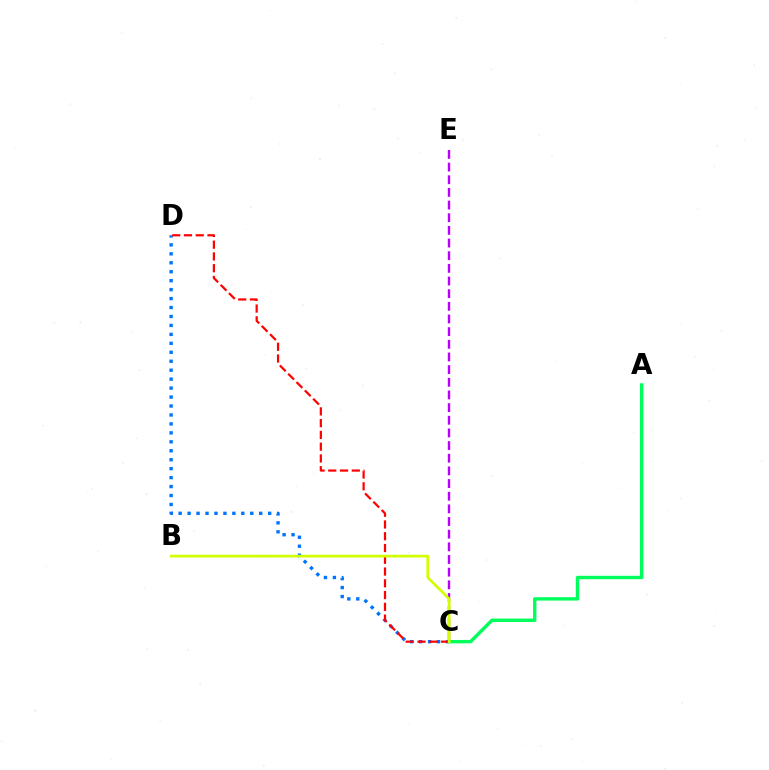{('C', 'D'): [{'color': '#0074ff', 'line_style': 'dotted', 'thickness': 2.43}, {'color': '#ff0000', 'line_style': 'dashed', 'thickness': 1.6}], ('A', 'C'): [{'color': '#00ff5c', 'line_style': 'solid', 'thickness': 2.45}], ('C', 'E'): [{'color': '#b900ff', 'line_style': 'dashed', 'thickness': 1.72}], ('B', 'C'): [{'color': '#d1ff00', 'line_style': 'solid', 'thickness': 1.93}]}